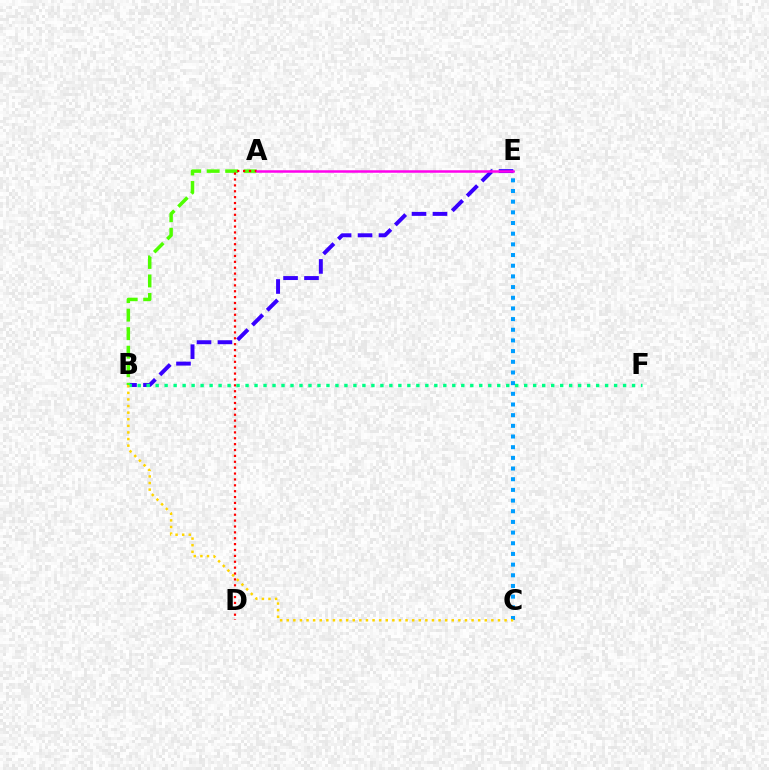{('B', 'E'): [{'color': '#3700ff', 'line_style': 'dashed', 'thickness': 2.85}], ('A', 'B'): [{'color': '#4fff00', 'line_style': 'dashed', 'thickness': 2.52}], ('C', 'E'): [{'color': '#009eff', 'line_style': 'dotted', 'thickness': 2.9}], ('A', 'D'): [{'color': '#ff0000', 'line_style': 'dotted', 'thickness': 1.6}], ('B', 'F'): [{'color': '#00ff86', 'line_style': 'dotted', 'thickness': 2.44}], ('A', 'E'): [{'color': '#ff00ed', 'line_style': 'solid', 'thickness': 1.8}], ('B', 'C'): [{'color': '#ffd500', 'line_style': 'dotted', 'thickness': 1.79}]}